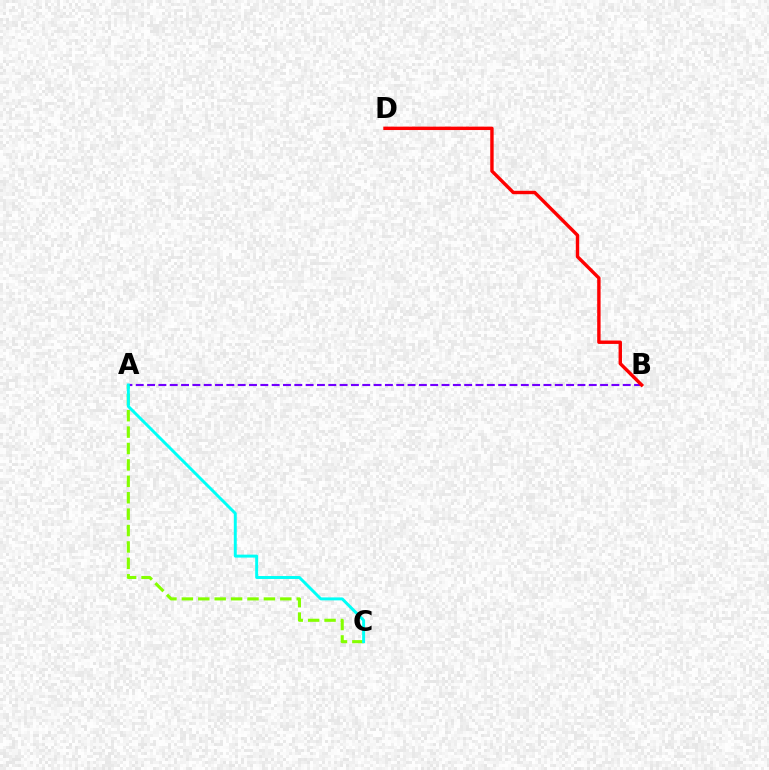{('A', 'C'): [{'color': '#84ff00', 'line_style': 'dashed', 'thickness': 2.23}, {'color': '#00fff6', 'line_style': 'solid', 'thickness': 2.12}], ('A', 'B'): [{'color': '#7200ff', 'line_style': 'dashed', 'thickness': 1.54}], ('B', 'D'): [{'color': '#ff0000', 'line_style': 'solid', 'thickness': 2.45}]}